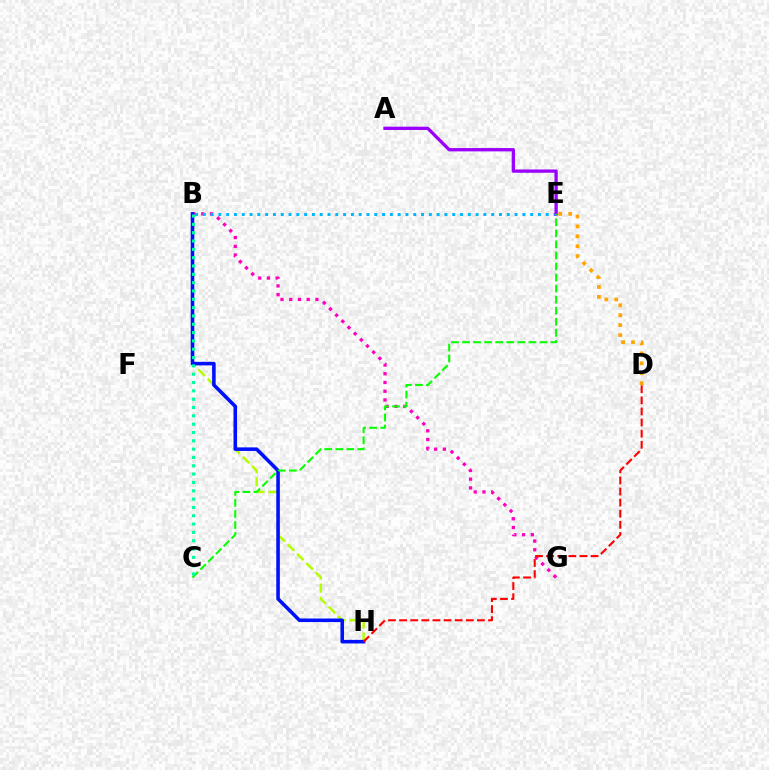{('B', 'G'): [{'color': '#ff00bd', 'line_style': 'dotted', 'thickness': 2.37}], ('B', 'H'): [{'color': '#b3ff00', 'line_style': 'dashed', 'thickness': 1.79}, {'color': '#0010ff', 'line_style': 'solid', 'thickness': 2.57}], ('B', 'E'): [{'color': '#00b5ff', 'line_style': 'dotted', 'thickness': 2.12}], ('D', 'H'): [{'color': '#ff0000', 'line_style': 'dashed', 'thickness': 1.51}], ('A', 'E'): [{'color': '#9b00ff', 'line_style': 'solid', 'thickness': 2.38}], ('C', 'E'): [{'color': '#08ff00', 'line_style': 'dashed', 'thickness': 1.5}], ('D', 'E'): [{'color': '#ffa500', 'line_style': 'dotted', 'thickness': 2.7}], ('B', 'C'): [{'color': '#00ff9d', 'line_style': 'dotted', 'thickness': 2.26}]}